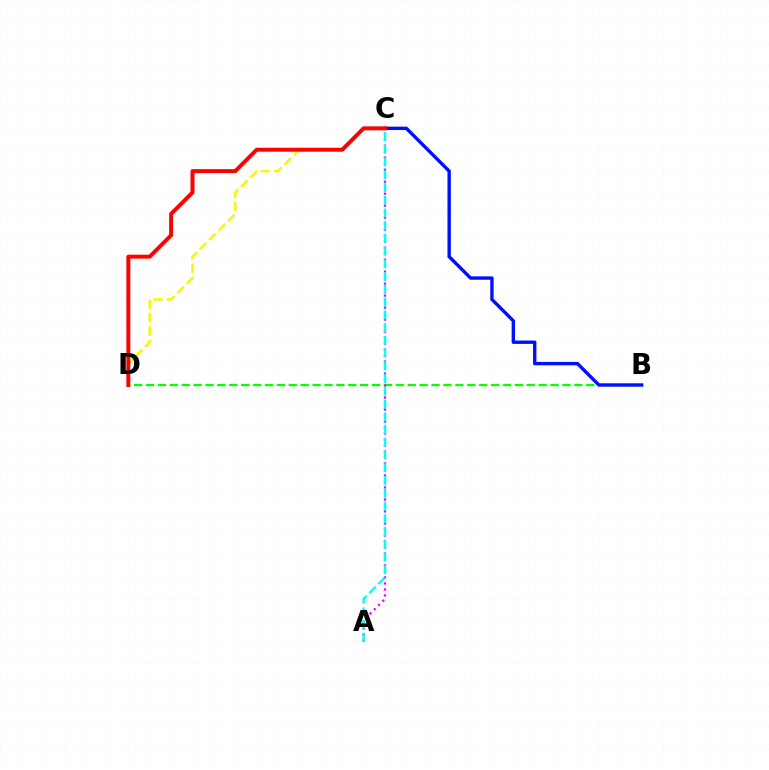{('B', 'D'): [{'color': '#08ff00', 'line_style': 'dashed', 'thickness': 1.62}], ('B', 'C'): [{'color': '#0010ff', 'line_style': 'solid', 'thickness': 2.44}], ('A', 'C'): [{'color': '#ee00ff', 'line_style': 'dotted', 'thickness': 1.63}, {'color': '#00fff6', 'line_style': 'dashed', 'thickness': 1.73}], ('C', 'D'): [{'color': '#fcf500', 'line_style': 'dashed', 'thickness': 1.8}, {'color': '#ff0000', 'line_style': 'solid', 'thickness': 2.86}]}